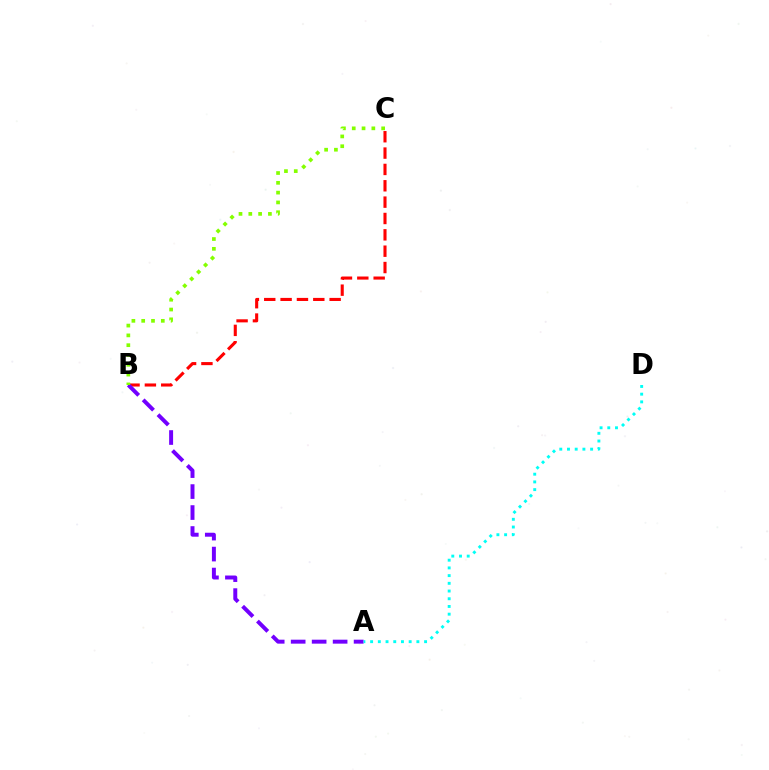{('B', 'C'): [{'color': '#ff0000', 'line_style': 'dashed', 'thickness': 2.22}, {'color': '#84ff00', 'line_style': 'dotted', 'thickness': 2.66}], ('A', 'B'): [{'color': '#7200ff', 'line_style': 'dashed', 'thickness': 2.85}], ('A', 'D'): [{'color': '#00fff6', 'line_style': 'dotted', 'thickness': 2.09}]}